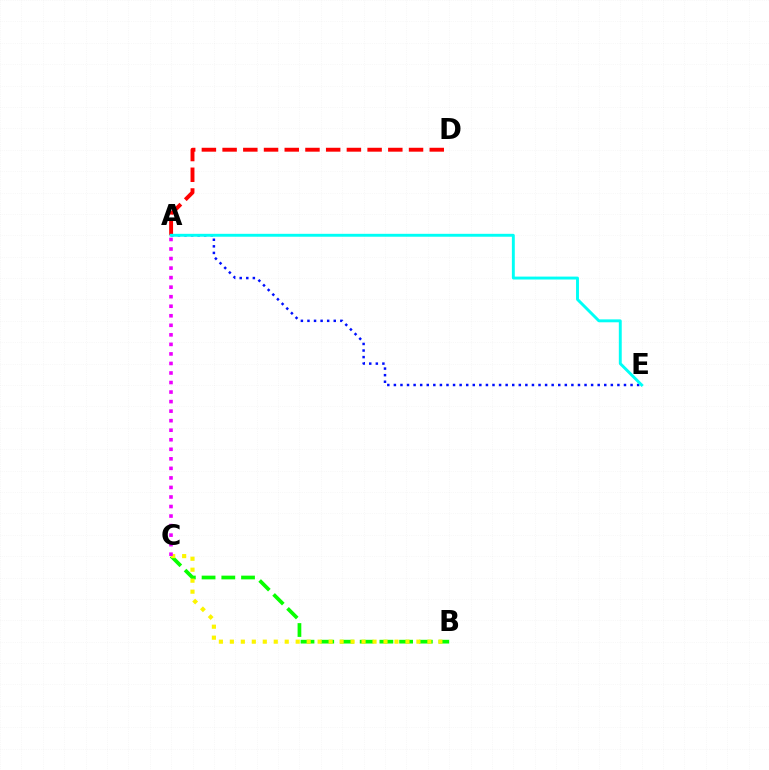{('A', 'D'): [{'color': '#ff0000', 'line_style': 'dashed', 'thickness': 2.81}], ('B', 'C'): [{'color': '#08ff00', 'line_style': 'dashed', 'thickness': 2.68}, {'color': '#fcf500', 'line_style': 'dotted', 'thickness': 2.98}], ('A', 'E'): [{'color': '#0010ff', 'line_style': 'dotted', 'thickness': 1.79}, {'color': '#00fff6', 'line_style': 'solid', 'thickness': 2.1}], ('A', 'C'): [{'color': '#ee00ff', 'line_style': 'dotted', 'thickness': 2.59}]}